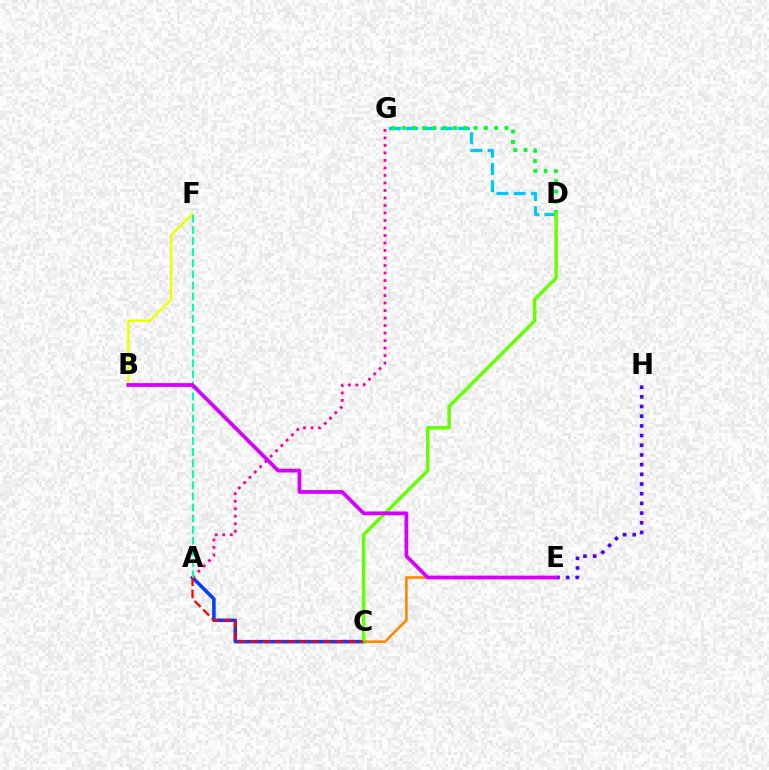{('D', 'G'): [{'color': '#00c7ff', 'line_style': 'dashed', 'thickness': 2.34}, {'color': '#00ff27', 'line_style': 'dotted', 'thickness': 2.79}], ('C', 'E'): [{'color': '#ff8800', 'line_style': 'solid', 'thickness': 1.91}], ('B', 'F'): [{'color': '#eeff00', 'line_style': 'solid', 'thickness': 1.81}], ('A', 'C'): [{'color': '#003fff', 'line_style': 'solid', 'thickness': 2.56}, {'color': '#ff0000', 'line_style': 'dashed', 'thickness': 1.65}], ('C', 'D'): [{'color': '#66ff00', 'line_style': 'solid', 'thickness': 2.5}], ('A', 'G'): [{'color': '#ff00a0', 'line_style': 'dotted', 'thickness': 2.04}], ('A', 'F'): [{'color': '#00ffaf', 'line_style': 'dashed', 'thickness': 1.51}], ('E', 'H'): [{'color': '#4f00ff', 'line_style': 'dotted', 'thickness': 2.63}], ('B', 'E'): [{'color': '#d600ff', 'line_style': 'solid', 'thickness': 2.72}]}